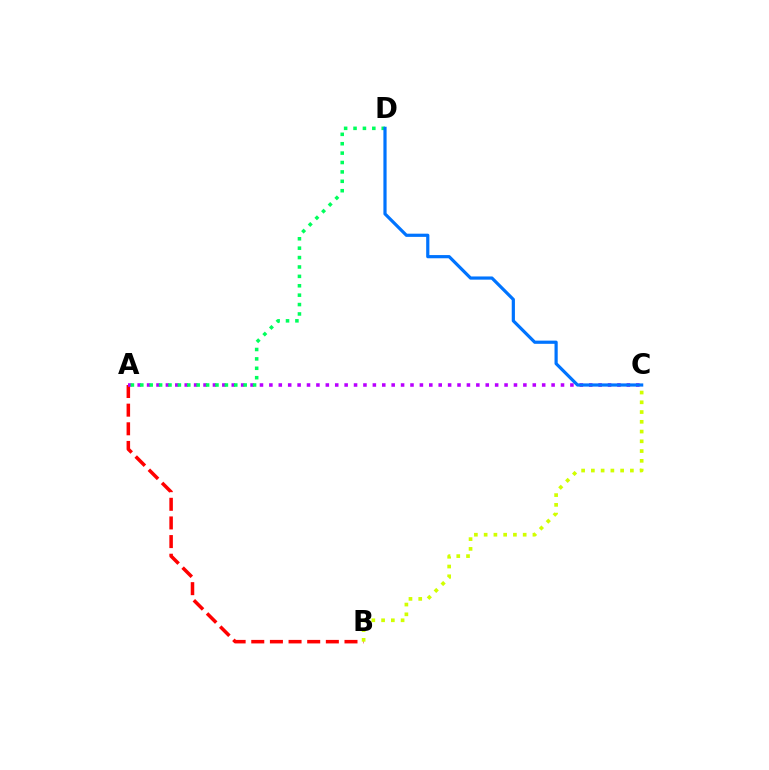{('A', 'B'): [{'color': '#ff0000', 'line_style': 'dashed', 'thickness': 2.53}], ('B', 'C'): [{'color': '#d1ff00', 'line_style': 'dotted', 'thickness': 2.65}], ('A', 'C'): [{'color': '#b900ff', 'line_style': 'dotted', 'thickness': 2.56}], ('A', 'D'): [{'color': '#00ff5c', 'line_style': 'dotted', 'thickness': 2.55}], ('C', 'D'): [{'color': '#0074ff', 'line_style': 'solid', 'thickness': 2.3}]}